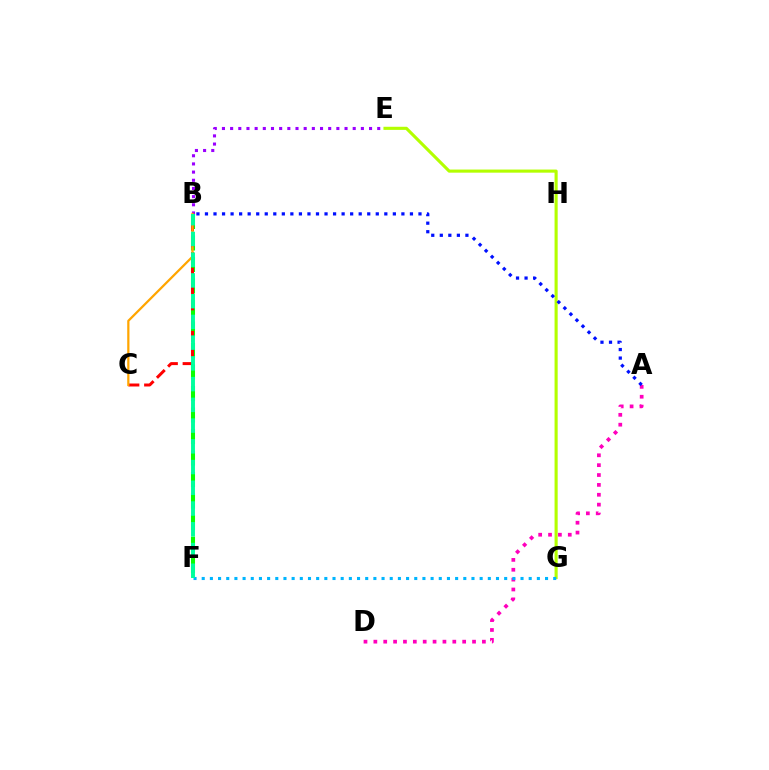{('B', 'F'): [{'color': '#08ff00', 'line_style': 'dashed', 'thickness': 2.92}, {'color': '#00ff9d', 'line_style': 'dashed', 'thickness': 2.82}], ('B', 'E'): [{'color': '#9b00ff', 'line_style': 'dotted', 'thickness': 2.22}], ('A', 'D'): [{'color': '#ff00bd', 'line_style': 'dotted', 'thickness': 2.68}], ('E', 'G'): [{'color': '#b3ff00', 'line_style': 'solid', 'thickness': 2.24}], ('B', 'C'): [{'color': '#ff0000', 'line_style': 'dashed', 'thickness': 2.14}, {'color': '#ffa500', 'line_style': 'solid', 'thickness': 1.61}], ('F', 'G'): [{'color': '#00b5ff', 'line_style': 'dotted', 'thickness': 2.22}], ('A', 'B'): [{'color': '#0010ff', 'line_style': 'dotted', 'thickness': 2.32}]}